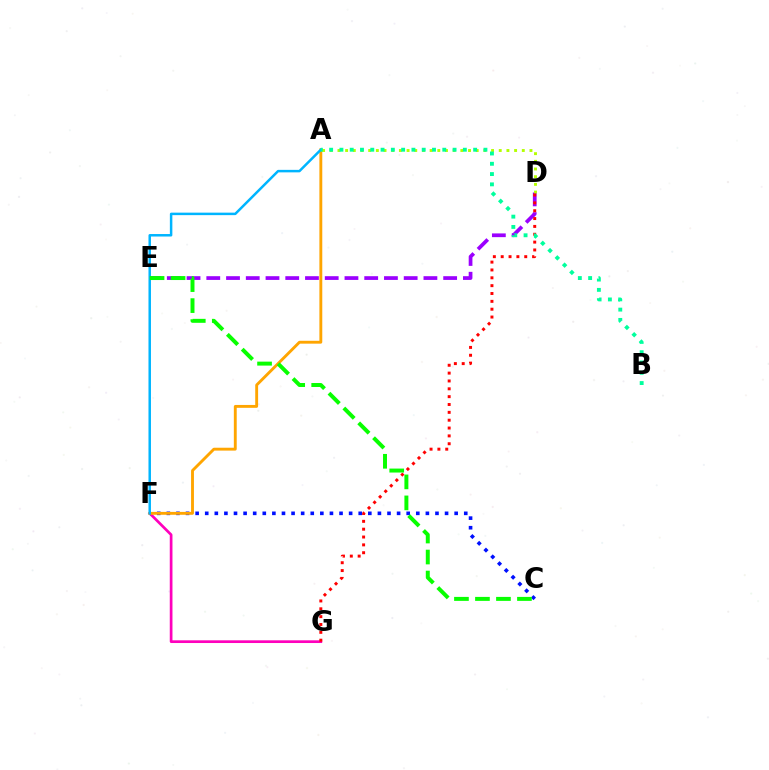{('D', 'E'): [{'color': '#9b00ff', 'line_style': 'dashed', 'thickness': 2.68}], ('F', 'G'): [{'color': '#ff00bd', 'line_style': 'solid', 'thickness': 1.95}], ('A', 'D'): [{'color': '#b3ff00', 'line_style': 'dotted', 'thickness': 2.09}], ('D', 'G'): [{'color': '#ff0000', 'line_style': 'dotted', 'thickness': 2.13}], ('C', 'F'): [{'color': '#0010ff', 'line_style': 'dotted', 'thickness': 2.61}], ('A', 'F'): [{'color': '#ffa500', 'line_style': 'solid', 'thickness': 2.07}, {'color': '#00b5ff', 'line_style': 'solid', 'thickness': 1.79}], ('C', 'E'): [{'color': '#08ff00', 'line_style': 'dashed', 'thickness': 2.85}], ('A', 'B'): [{'color': '#00ff9d', 'line_style': 'dotted', 'thickness': 2.79}]}